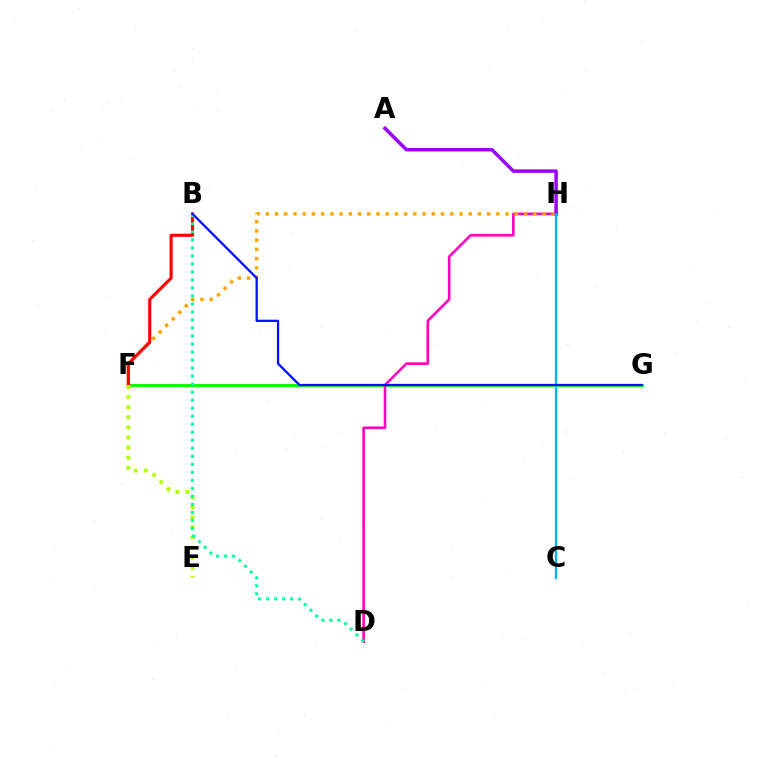{('F', 'G'): [{'color': '#08ff00', 'line_style': 'solid', 'thickness': 2.08}], ('D', 'H'): [{'color': '#ff00bd', 'line_style': 'solid', 'thickness': 1.86}], ('F', 'H'): [{'color': '#ffa500', 'line_style': 'dotted', 'thickness': 2.51}], ('B', 'F'): [{'color': '#ff0000', 'line_style': 'solid', 'thickness': 2.23}], ('A', 'H'): [{'color': '#9b00ff', 'line_style': 'solid', 'thickness': 2.5}], ('E', 'F'): [{'color': '#b3ff00', 'line_style': 'dotted', 'thickness': 2.75}], ('B', 'D'): [{'color': '#00ff9d', 'line_style': 'dotted', 'thickness': 2.18}], ('C', 'H'): [{'color': '#00b5ff', 'line_style': 'solid', 'thickness': 1.67}], ('B', 'G'): [{'color': '#0010ff', 'line_style': 'solid', 'thickness': 1.63}]}